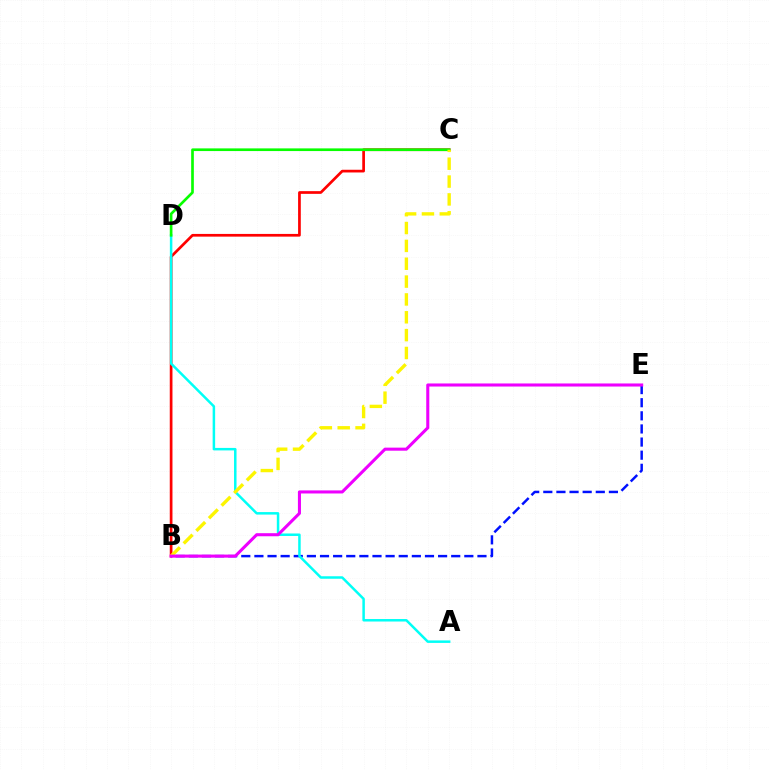{('B', 'C'): [{'color': '#ff0000', 'line_style': 'solid', 'thickness': 1.95}, {'color': '#fcf500', 'line_style': 'dashed', 'thickness': 2.42}], ('B', 'E'): [{'color': '#0010ff', 'line_style': 'dashed', 'thickness': 1.78}, {'color': '#ee00ff', 'line_style': 'solid', 'thickness': 2.21}], ('A', 'D'): [{'color': '#00fff6', 'line_style': 'solid', 'thickness': 1.8}], ('C', 'D'): [{'color': '#08ff00', 'line_style': 'solid', 'thickness': 1.93}]}